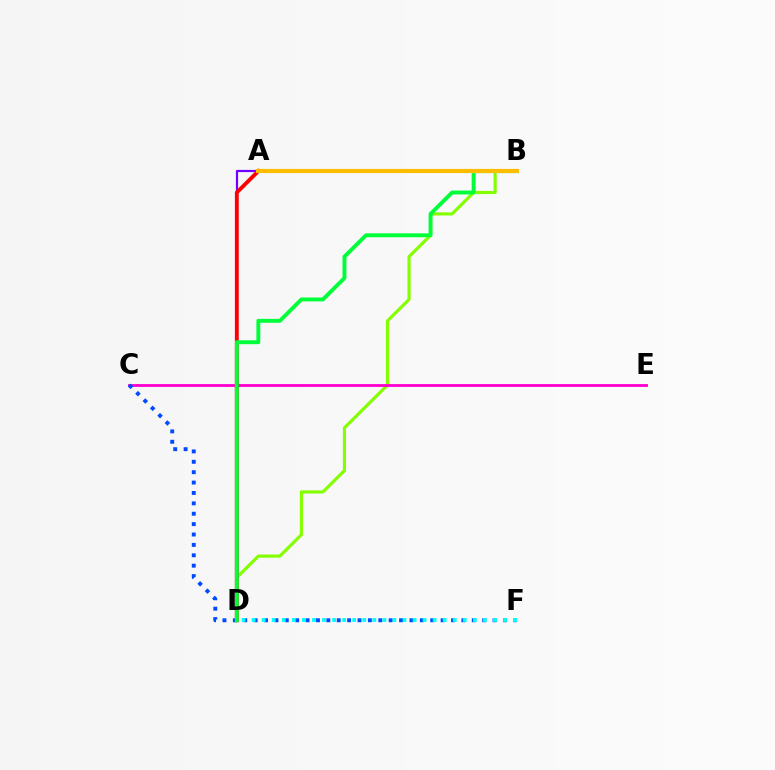{('B', 'D'): [{'color': '#84ff00', 'line_style': 'solid', 'thickness': 2.27}, {'color': '#00ff39', 'line_style': 'solid', 'thickness': 2.81}], ('C', 'E'): [{'color': '#ff00cf', 'line_style': 'solid', 'thickness': 2.04}], ('A', 'D'): [{'color': '#7200ff', 'line_style': 'solid', 'thickness': 1.59}, {'color': '#ff0000', 'line_style': 'solid', 'thickness': 2.78}], ('C', 'F'): [{'color': '#004bff', 'line_style': 'dotted', 'thickness': 2.82}], ('A', 'B'): [{'color': '#ffbd00', 'line_style': 'solid', 'thickness': 2.99}], ('D', 'F'): [{'color': '#00fff6', 'line_style': 'dotted', 'thickness': 2.73}]}